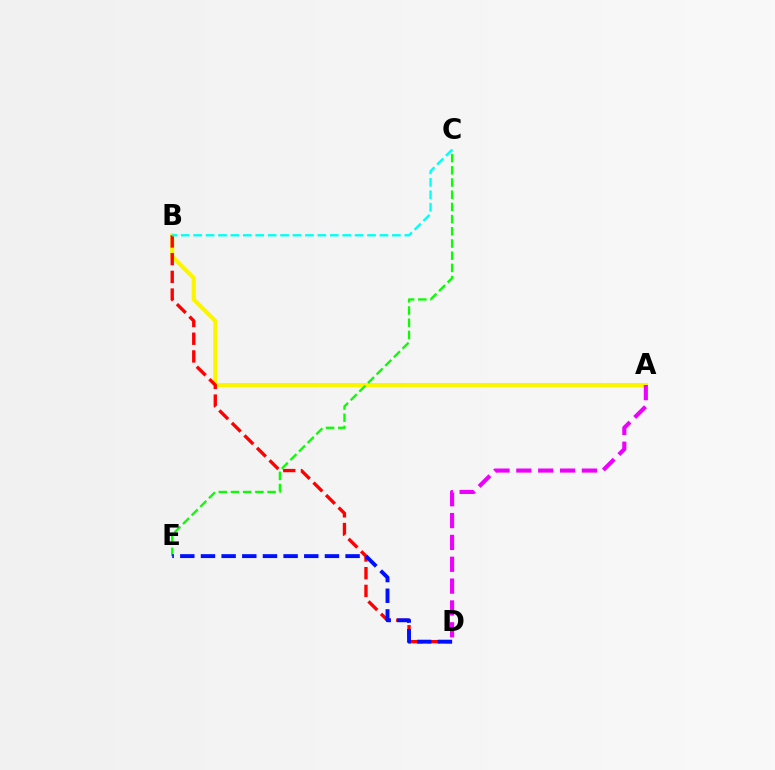{('A', 'B'): [{'color': '#fcf500', 'line_style': 'solid', 'thickness': 2.94}], ('B', 'D'): [{'color': '#ff0000', 'line_style': 'dashed', 'thickness': 2.41}], ('C', 'E'): [{'color': '#08ff00', 'line_style': 'dashed', 'thickness': 1.66}], ('D', 'E'): [{'color': '#0010ff', 'line_style': 'dashed', 'thickness': 2.81}], ('B', 'C'): [{'color': '#00fff6', 'line_style': 'dashed', 'thickness': 1.69}], ('A', 'D'): [{'color': '#ee00ff', 'line_style': 'dashed', 'thickness': 2.97}]}